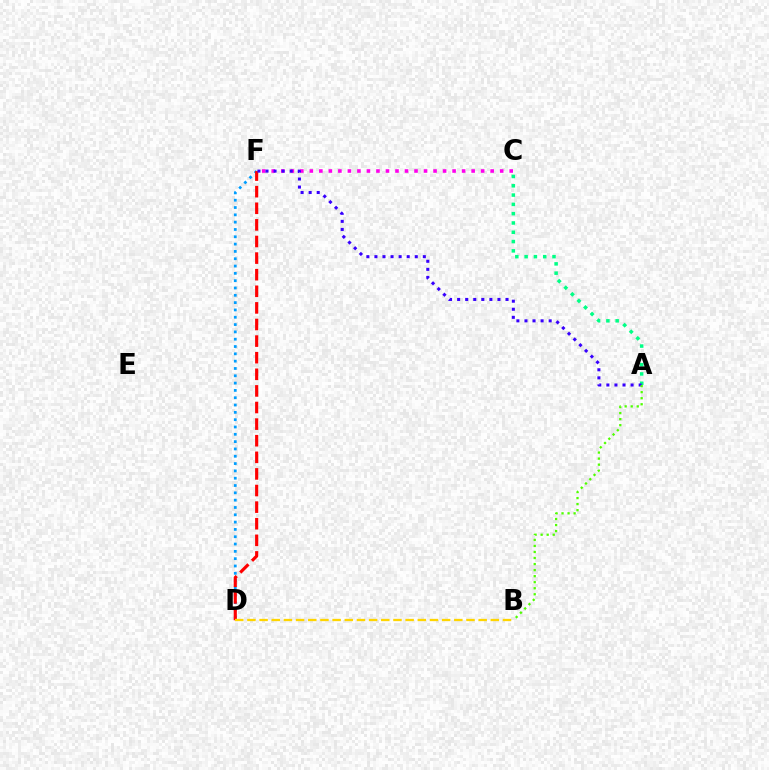{('D', 'F'): [{'color': '#009eff', 'line_style': 'dotted', 'thickness': 1.99}, {'color': '#ff0000', 'line_style': 'dashed', 'thickness': 2.26}], ('C', 'F'): [{'color': '#ff00ed', 'line_style': 'dotted', 'thickness': 2.59}], ('A', 'C'): [{'color': '#00ff86', 'line_style': 'dotted', 'thickness': 2.53}], ('A', 'F'): [{'color': '#3700ff', 'line_style': 'dotted', 'thickness': 2.19}], ('A', 'B'): [{'color': '#4fff00', 'line_style': 'dotted', 'thickness': 1.64}], ('B', 'D'): [{'color': '#ffd500', 'line_style': 'dashed', 'thickness': 1.65}]}